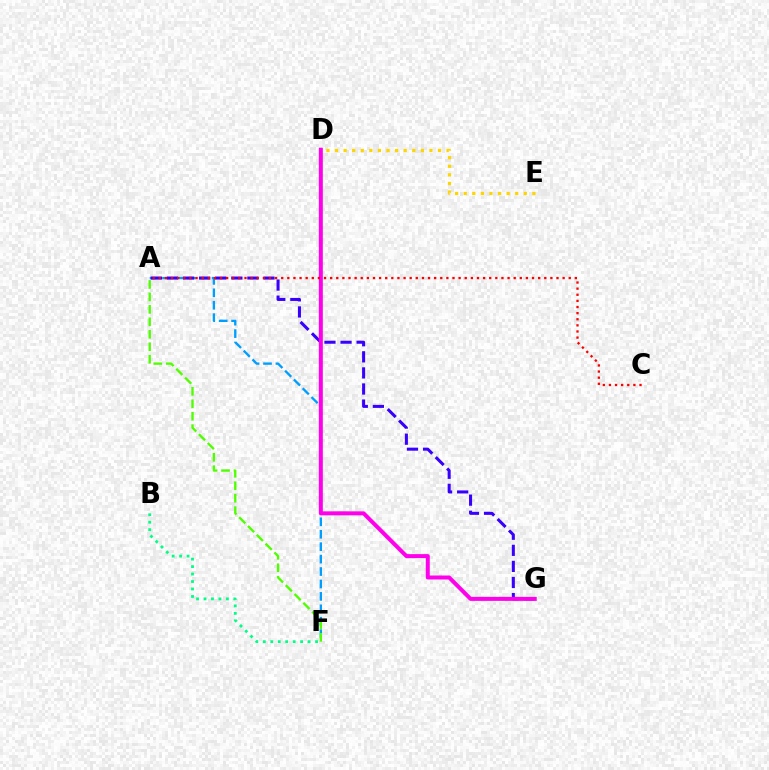{('A', 'F'): [{'color': '#009eff', 'line_style': 'dashed', 'thickness': 1.69}, {'color': '#4fff00', 'line_style': 'dashed', 'thickness': 1.69}], ('A', 'G'): [{'color': '#3700ff', 'line_style': 'dashed', 'thickness': 2.19}], ('D', 'E'): [{'color': '#ffd500', 'line_style': 'dotted', 'thickness': 2.33}], ('B', 'F'): [{'color': '#00ff86', 'line_style': 'dotted', 'thickness': 2.03}], ('D', 'G'): [{'color': '#ff00ed', 'line_style': 'solid', 'thickness': 2.88}], ('A', 'C'): [{'color': '#ff0000', 'line_style': 'dotted', 'thickness': 1.66}]}